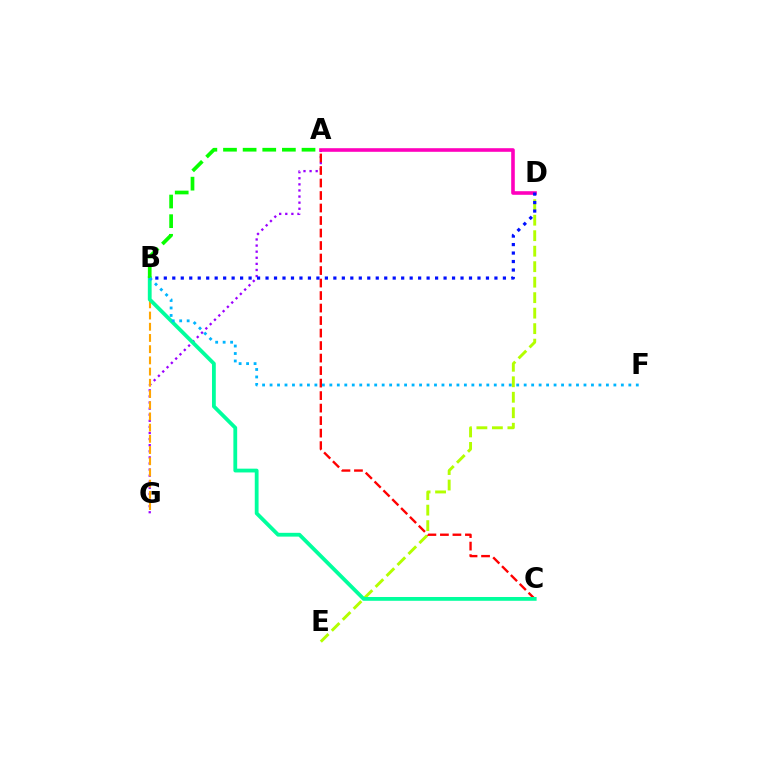{('A', 'G'): [{'color': '#9b00ff', 'line_style': 'dotted', 'thickness': 1.66}], ('D', 'E'): [{'color': '#b3ff00', 'line_style': 'dashed', 'thickness': 2.1}], ('A', 'D'): [{'color': '#ff00bd', 'line_style': 'solid', 'thickness': 2.59}], ('A', 'C'): [{'color': '#ff0000', 'line_style': 'dashed', 'thickness': 1.7}], ('B', 'G'): [{'color': '#ffa500', 'line_style': 'dashed', 'thickness': 1.52}], ('B', 'C'): [{'color': '#00ff9d', 'line_style': 'solid', 'thickness': 2.73}], ('B', 'D'): [{'color': '#0010ff', 'line_style': 'dotted', 'thickness': 2.3}], ('A', 'B'): [{'color': '#08ff00', 'line_style': 'dashed', 'thickness': 2.67}], ('B', 'F'): [{'color': '#00b5ff', 'line_style': 'dotted', 'thickness': 2.03}]}